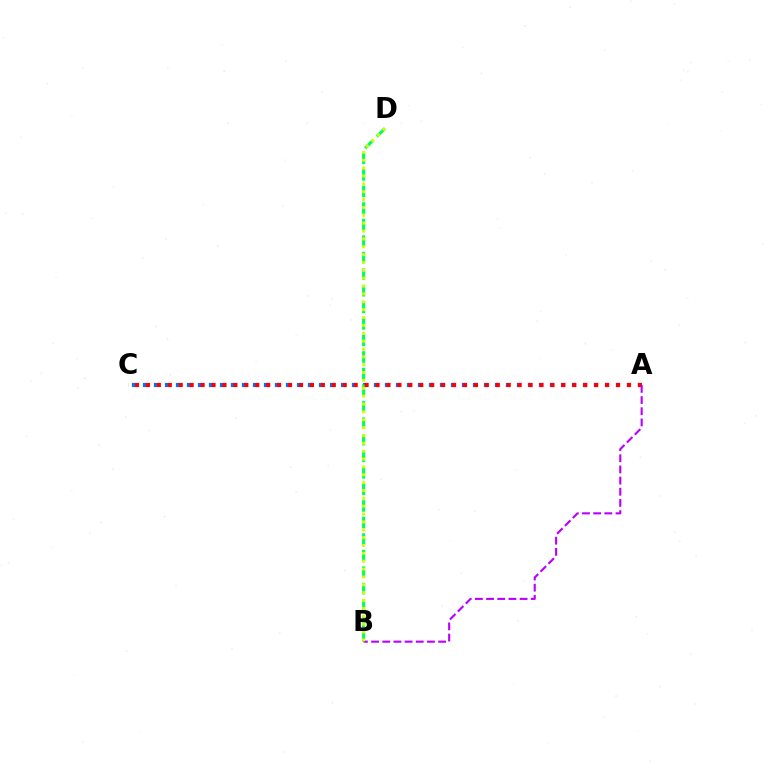{('A', 'C'): [{'color': '#0074ff', 'line_style': 'dotted', 'thickness': 2.99}, {'color': '#ff0000', 'line_style': 'dotted', 'thickness': 2.97}], ('B', 'D'): [{'color': '#00ff5c', 'line_style': 'dashed', 'thickness': 2.25}, {'color': '#d1ff00', 'line_style': 'dotted', 'thickness': 2.14}], ('A', 'B'): [{'color': '#b900ff', 'line_style': 'dashed', 'thickness': 1.52}]}